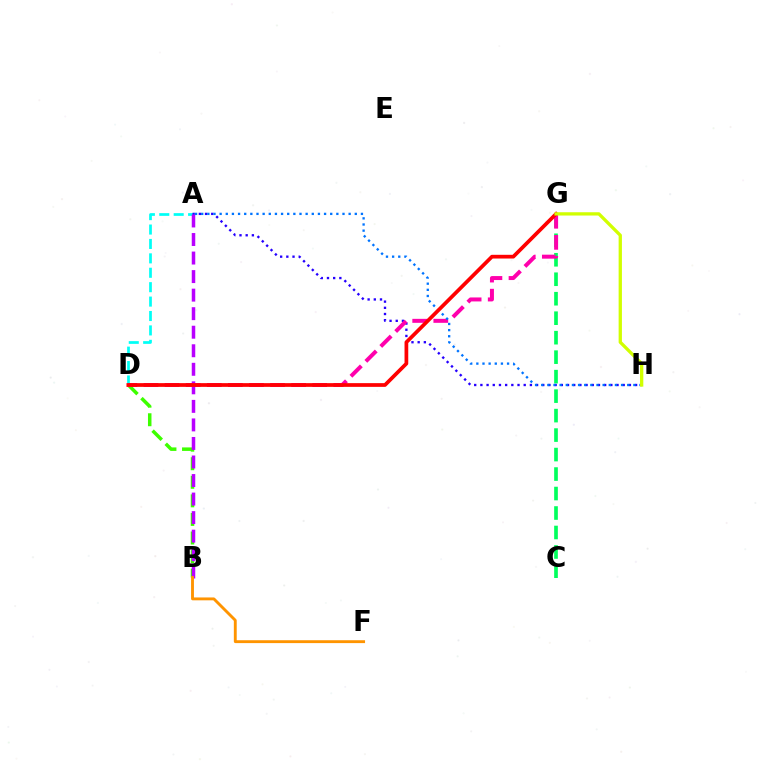{('C', 'G'): [{'color': '#00ff5c', 'line_style': 'dashed', 'thickness': 2.65}], ('A', 'D'): [{'color': '#00fff6', 'line_style': 'dashed', 'thickness': 1.96}], ('B', 'D'): [{'color': '#3dff00', 'line_style': 'dashed', 'thickness': 2.52}], ('A', 'H'): [{'color': '#2500ff', 'line_style': 'dotted', 'thickness': 1.68}, {'color': '#0074ff', 'line_style': 'dotted', 'thickness': 1.67}], ('A', 'B'): [{'color': '#b900ff', 'line_style': 'dashed', 'thickness': 2.52}], ('D', 'G'): [{'color': '#ff00ac', 'line_style': 'dashed', 'thickness': 2.87}, {'color': '#ff0000', 'line_style': 'solid', 'thickness': 2.68}], ('B', 'F'): [{'color': '#ff9400', 'line_style': 'solid', 'thickness': 2.07}], ('G', 'H'): [{'color': '#d1ff00', 'line_style': 'solid', 'thickness': 2.37}]}